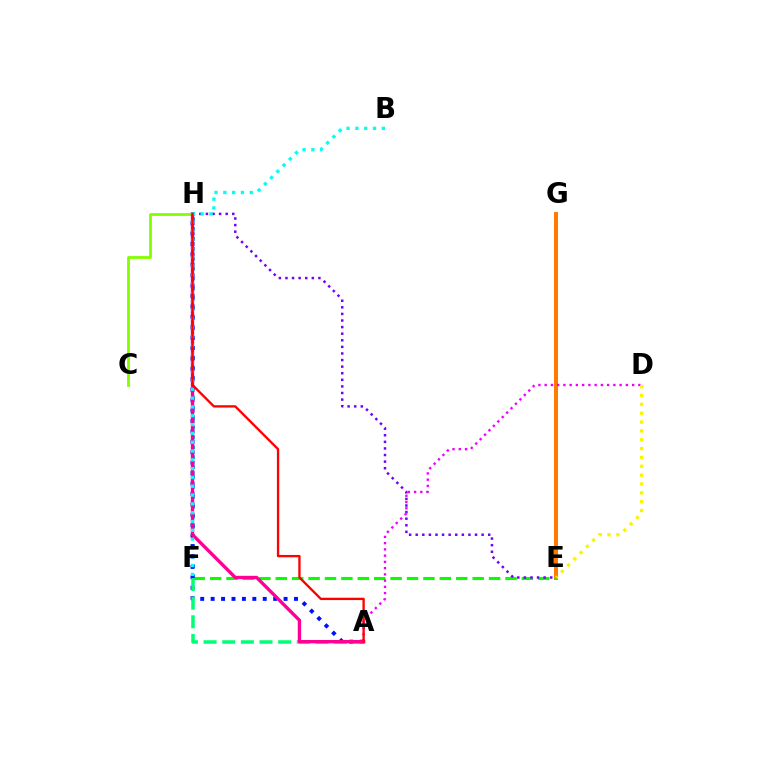{('E', 'G'): [{'color': '#ff7c00', 'line_style': 'solid', 'thickness': 2.9}], ('E', 'F'): [{'color': '#08ff00', 'line_style': 'dashed', 'thickness': 2.23}], ('F', 'H'): [{'color': '#008cff', 'line_style': 'dotted', 'thickness': 2.7}], ('E', 'H'): [{'color': '#7200ff', 'line_style': 'dotted', 'thickness': 1.79}], ('A', 'D'): [{'color': '#ee00ff', 'line_style': 'dotted', 'thickness': 1.7}], ('A', 'H'): [{'color': '#0010ff', 'line_style': 'dotted', 'thickness': 2.83}, {'color': '#ff0094', 'line_style': 'solid', 'thickness': 2.42}, {'color': '#ff0000', 'line_style': 'solid', 'thickness': 1.68}], ('C', 'H'): [{'color': '#84ff00', 'line_style': 'solid', 'thickness': 2.03}], ('A', 'F'): [{'color': '#00ff74', 'line_style': 'dashed', 'thickness': 2.53}], ('B', 'F'): [{'color': '#00fff6', 'line_style': 'dotted', 'thickness': 2.39}], ('D', 'E'): [{'color': '#fcf500', 'line_style': 'dotted', 'thickness': 2.4}]}